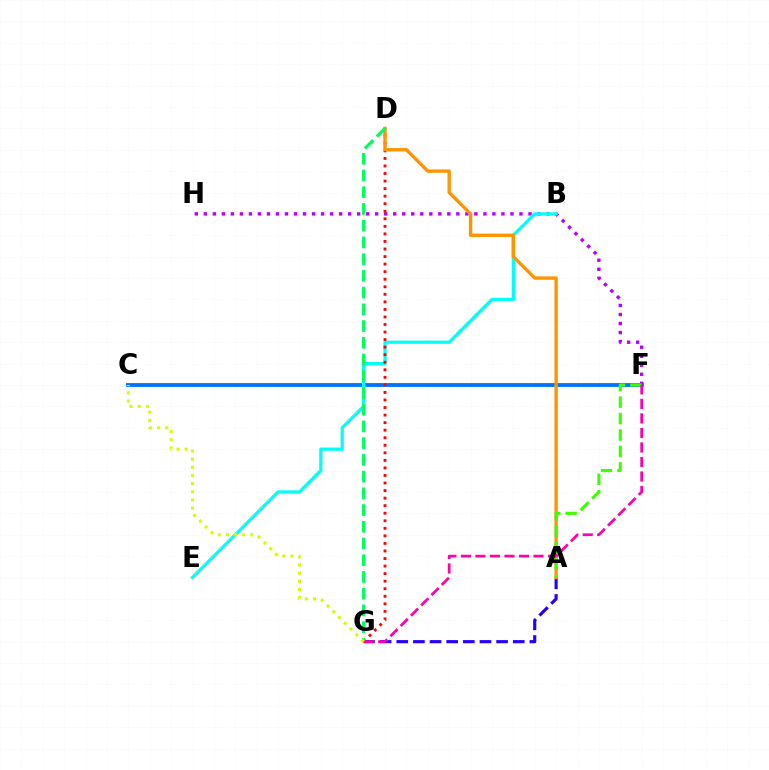{('C', 'F'): [{'color': '#0074ff', 'line_style': 'solid', 'thickness': 2.76}], ('A', 'G'): [{'color': '#2500ff', 'line_style': 'dashed', 'thickness': 2.26}], ('F', 'H'): [{'color': '#b900ff', 'line_style': 'dotted', 'thickness': 2.45}], ('B', 'E'): [{'color': '#00fff6', 'line_style': 'solid', 'thickness': 2.33}], ('D', 'G'): [{'color': '#ff0000', 'line_style': 'dotted', 'thickness': 2.05}, {'color': '#00ff5c', 'line_style': 'dashed', 'thickness': 2.27}], ('A', 'D'): [{'color': '#ff9400', 'line_style': 'solid', 'thickness': 2.42}], ('A', 'F'): [{'color': '#3dff00', 'line_style': 'dashed', 'thickness': 2.23}], ('F', 'G'): [{'color': '#ff00ac', 'line_style': 'dashed', 'thickness': 1.97}], ('C', 'G'): [{'color': '#d1ff00', 'line_style': 'dotted', 'thickness': 2.22}]}